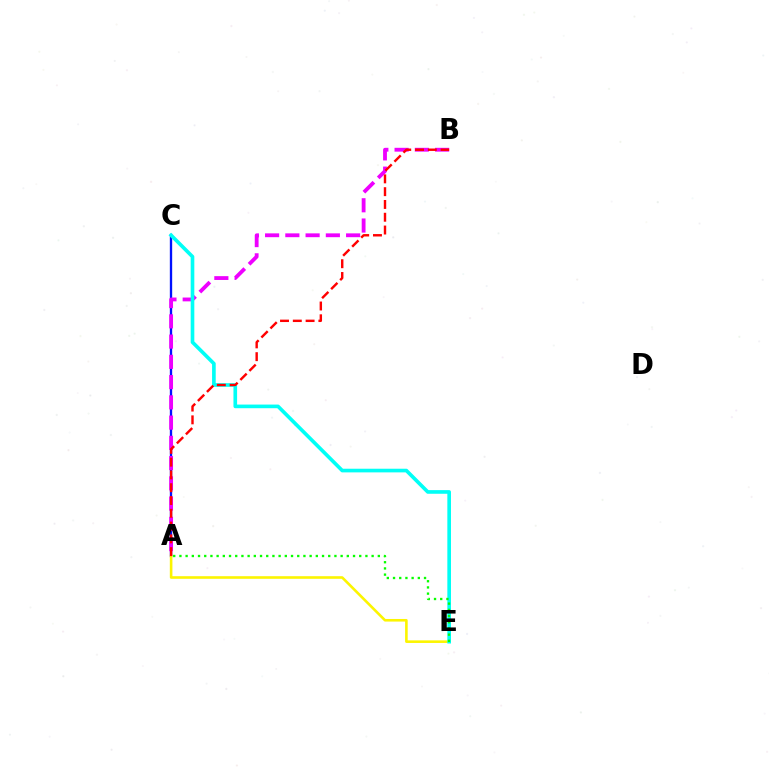{('A', 'C'): [{'color': '#0010ff', 'line_style': 'solid', 'thickness': 1.68}], ('A', 'B'): [{'color': '#ee00ff', 'line_style': 'dashed', 'thickness': 2.75}, {'color': '#ff0000', 'line_style': 'dashed', 'thickness': 1.74}], ('A', 'E'): [{'color': '#fcf500', 'line_style': 'solid', 'thickness': 1.87}, {'color': '#08ff00', 'line_style': 'dotted', 'thickness': 1.68}], ('C', 'E'): [{'color': '#00fff6', 'line_style': 'solid', 'thickness': 2.63}]}